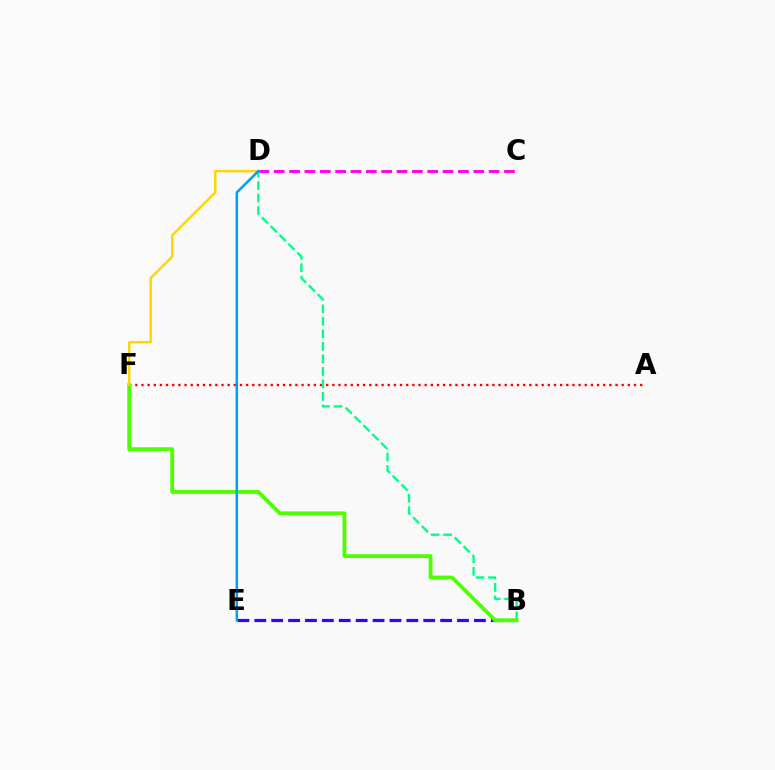{('C', 'D'): [{'color': '#ff00ed', 'line_style': 'dashed', 'thickness': 2.09}], ('A', 'F'): [{'color': '#ff0000', 'line_style': 'dotted', 'thickness': 1.67}], ('B', 'D'): [{'color': '#00ff86', 'line_style': 'dashed', 'thickness': 1.7}], ('B', 'E'): [{'color': '#3700ff', 'line_style': 'dashed', 'thickness': 2.3}], ('B', 'F'): [{'color': '#4fff00', 'line_style': 'solid', 'thickness': 2.75}], ('D', 'F'): [{'color': '#ffd500', 'line_style': 'solid', 'thickness': 1.74}], ('D', 'E'): [{'color': '#009eff', 'line_style': 'solid', 'thickness': 1.8}]}